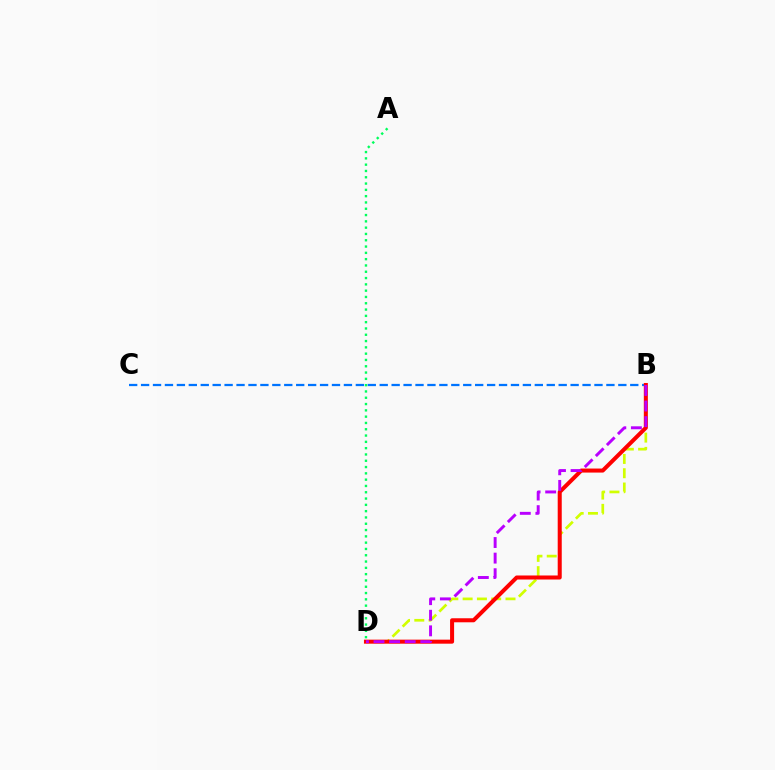{('B', 'D'): [{'color': '#d1ff00', 'line_style': 'dashed', 'thickness': 1.94}, {'color': '#ff0000', 'line_style': 'solid', 'thickness': 2.9}, {'color': '#b900ff', 'line_style': 'dashed', 'thickness': 2.12}], ('B', 'C'): [{'color': '#0074ff', 'line_style': 'dashed', 'thickness': 1.62}], ('A', 'D'): [{'color': '#00ff5c', 'line_style': 'dotted', 'thickness': 1.71}]}